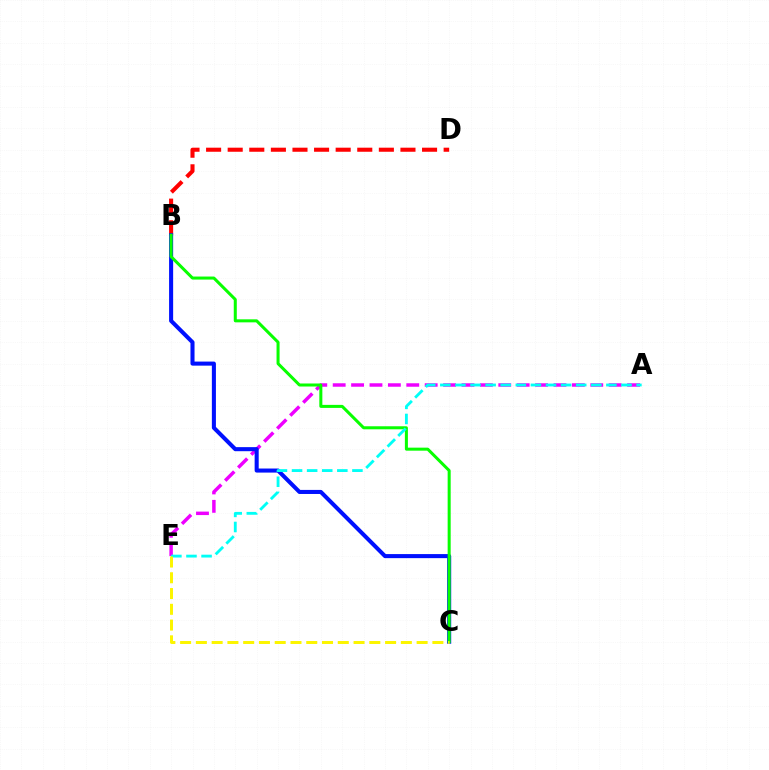{('A', 'E'): [{'color': '#ee00ff', 'line_style': 'dashed', 'thickness': 2.5}, {'color': '#00fff6', 'line_style': 'dashed', 'thickness': 2.05}], ('B', 'D'): [{'color': '#ff0000', 'line_style': 'dashed', 'thickness': 2.93}], ('B', 'C'): [{'color': '#0010ff', 'line_style': 'solid', 'thickness': 2.92}, {'color': '#08ff00', 'line_style': 'solid', 'thickness': 2.18}], ('C', 'E'): [{'color': '#fcf500', 'line_style': 'dashed', 'thickness': 2.14}]}